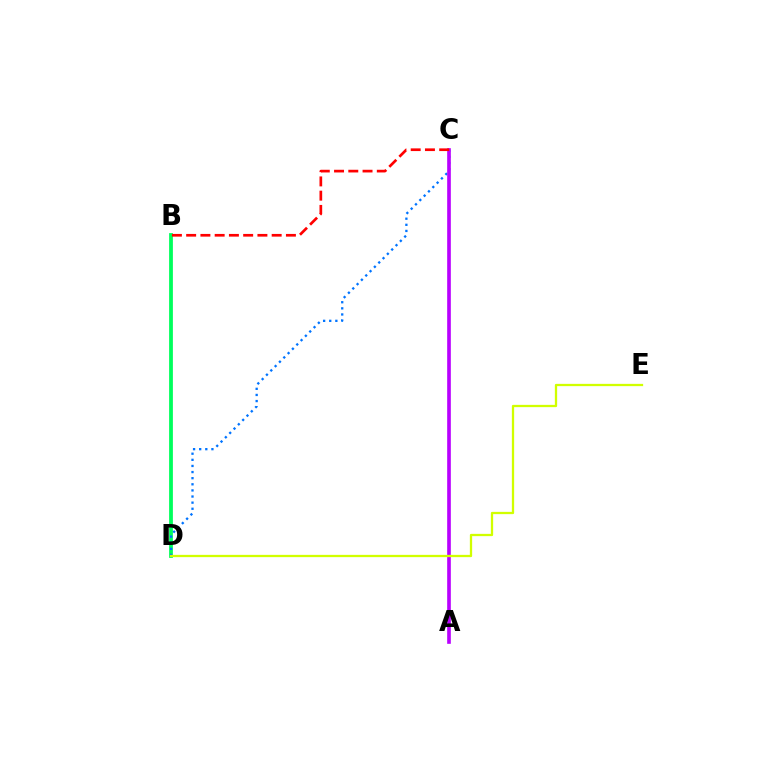{('B', 'D'): [{'color': '#00ff5c', 'line_style': 'solid', 'thickness': 2.73}], ('C', 'D'): [{'color': '#0074ff', 'line_style': 'dotted', 'thickness': 1.66}], ('A', 'C'): [{'color': '#b900ff', 'line_style': 'solid', 'thickness': 2.62}], ('B', 'C'): [{'color': '#ff0000', 'line_style': 'dashed', 'thickness': 1.94}], ('D', 'E'): [{'color': '#d1ff00', 'line_style': 'solid', 'thickness': 1.64}]}